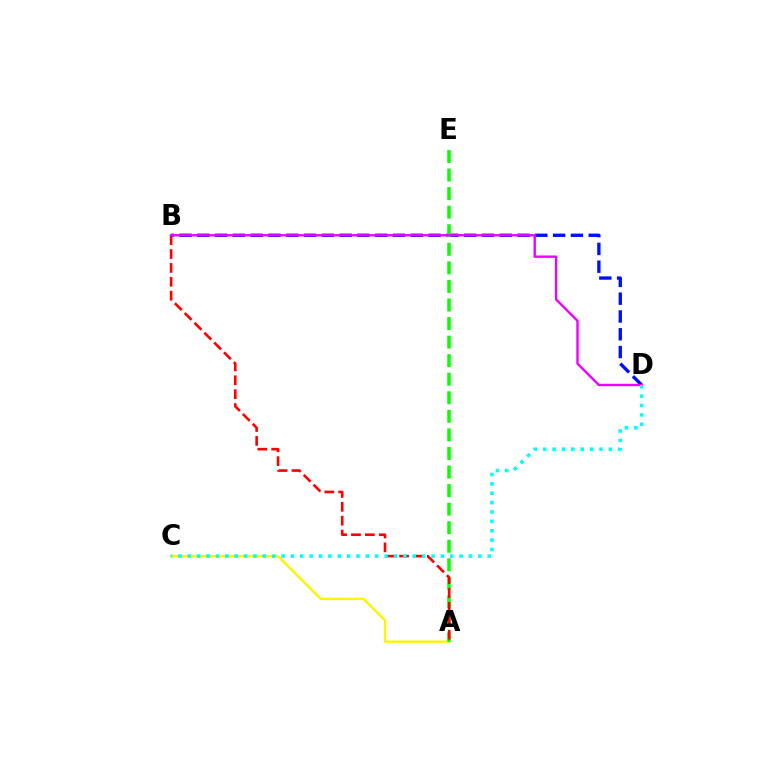{('B', 'D'): [{'color': '#0010ff', 'line_style': 'dashed', 'thickness': 2.42}, {'color': '#ee00ff', 'line_style': 'solid', 'thickness': 1.72}], ('A', 'C'): [{'color': '#fcf500', 'line_style': 'solid', 'thickness': 1.75}], ('A', 'E'): [{'color': '#08ff00', 'line_style': 'dashed', 'thickness': 2.52}], ('A', 'B'): [{'color': '#ff0000', 'line_style': 'dashed', 'thickness': 1.89}], ('C', 'D'): [{'color': '#00fff6', 'line_style': 'dotted', 'thickness': 2.55}]}